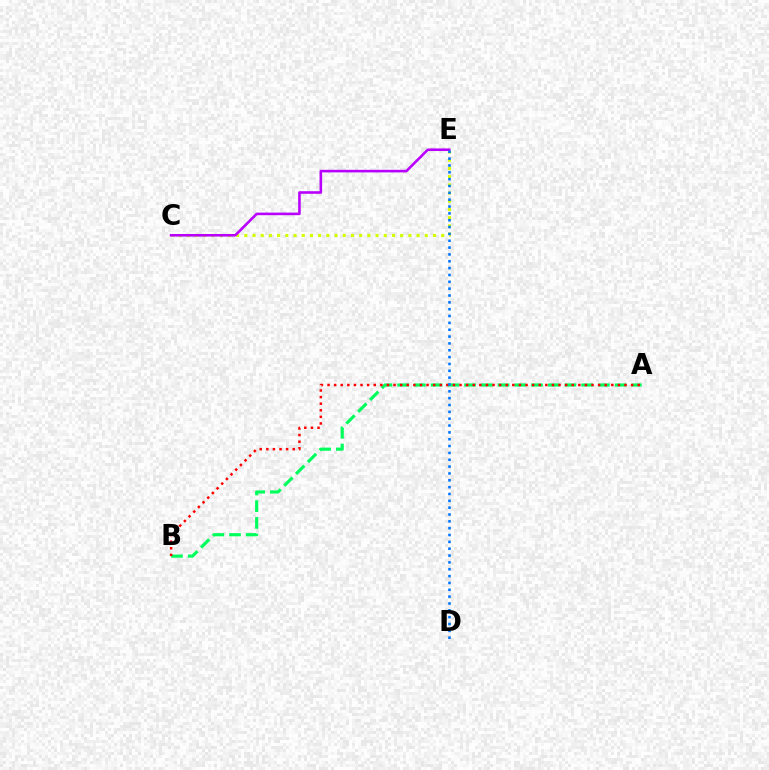{('C', 'E'): [{'color': '#d1ff00', 'line_style': 'dotted', 'thickness': 2.23}, {'color': '#b900ff', 'line_style': 'solid', 'thickness': 1.87}], ('A', 'B'): [{'color': '#00ff5c', 'line_style': 'dashed', 'thickness': 2.27}, {'color': '#ff0000', 'line_style': 'dotted', 'thickness': 1.79}], ('D', 'E'): [{'color': '#0074ff', 'line_style': 'dotted', 'thickness': 1.86}]}